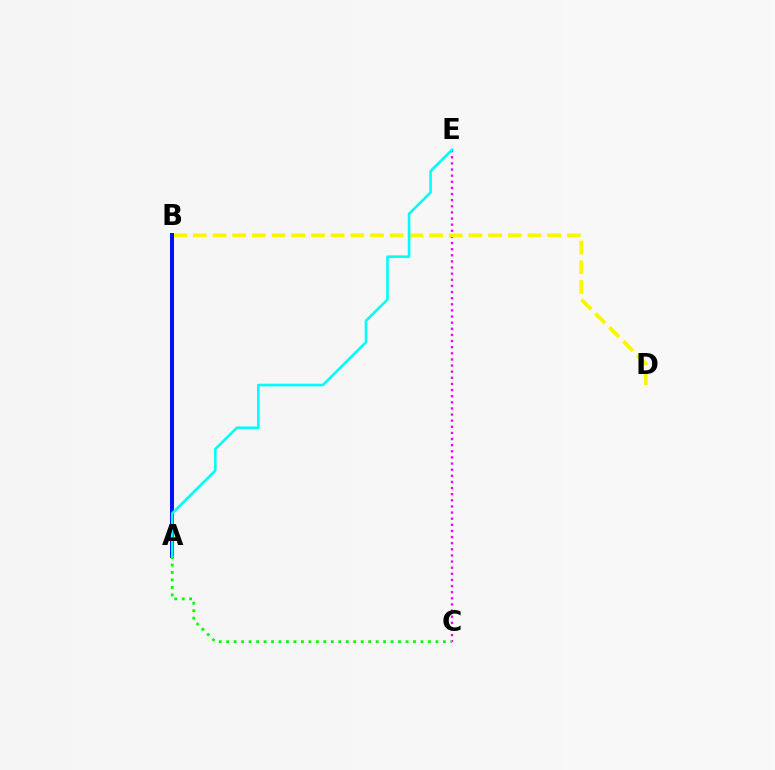{('A', 'B'): [{'color': '#ff0000', 'line_style': 'dashed', 'thickness': 2.8}, {'color': '#0010ff', 'line_style': 'solid', 'thickness': 2.89}], ('C', 'E'): [{'color': '#ee00ff', 'line_style': 'dotted', 'thickness': 1.66}], ('B', 'D'): [{'color': '#fcf500', 'line_style': 'dashed', 'thickness': 2.67}], ('A', 'C'): [{'color': '#08ff00', 'line_style': 'dotted', 'thickness': 2.03}], ('A', 'E'): [{'color': '#00fff6', 'line_style': 'solid', 'thickness': 1.87}]}